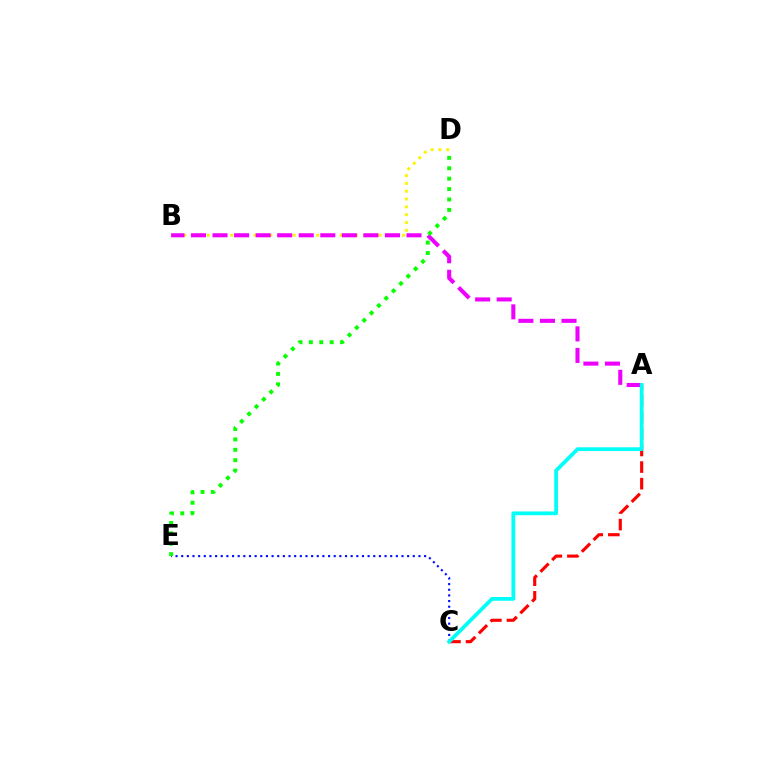{('A', 'C'): [{'color': '#ff0000', 'line_style': 'dashed', 'thickness': 2.25}, {'color': '#00fff6', 'line_style': 'solid', 'thickness': 2.71}], ('B', 'D'): [{'color': '#fcf500', 'line_style': 'dotted', 'thickness': 2.12}], ('C', 'E'): [{'color': '#0010ff', 'line_style': 'dotted', 'thickness': 1.53}], ('A', 'B'): [{'color': '#ee00ff', 'line_style': 'dashed', 'thickness': 2.93}], ('D', 'E'): [{'color': '#08ff00', 'line_style': 'dotted', 'thickness': 2.83}]}